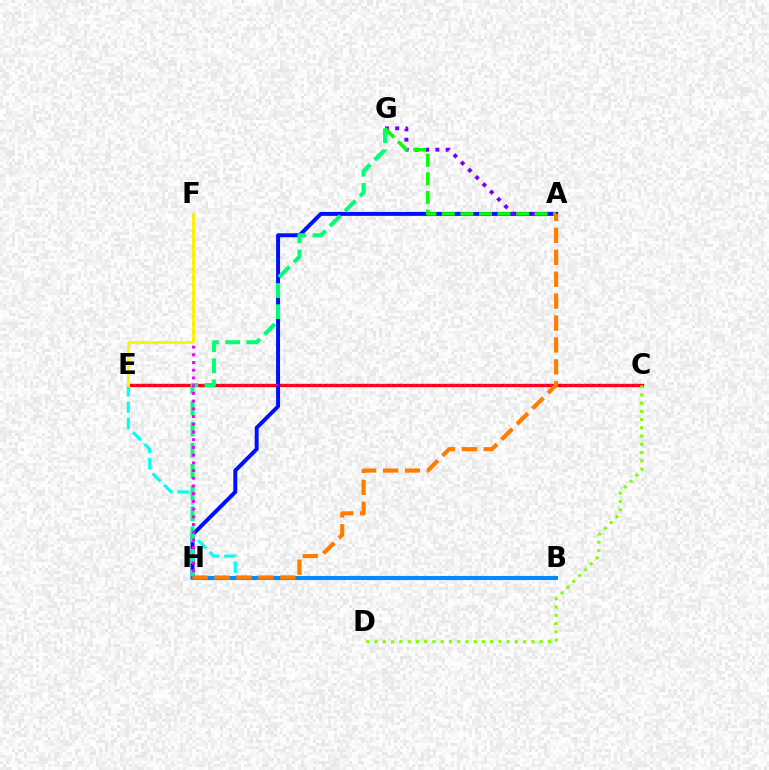{('C', 'E'): [{'color': '#ff0000', 'line_style': 'solid', 'thickness': 2.39}, {'color': '#ff0094', 'line_style': 'dotted', 'thickness': 1.55}], ('C', 'D'): [{'color': '#84ff00', 'line_style': 'dotted', 'thickness': 2.24}], ('A', 'H'): [{'color': '#0010ff', 'line_style': 'solid', 'thickness': 2.84}, {'color': '#ff7c00', 'line_style': 'dashed', 'thickness': 2.98}], ('B', 'E'): [{'color': '#00fff6', 'line_style': 'dashed', 'thickness': 2.23}], ('A', 'G'): [{'color': '#7200ff', 'line_style': 'dotted', 'thickness': 2.79}, {'color': '#08ff00', 'line_style': 'dashed', 'thickness': 2.52}], ('G', 'H'): [{'color': '#00ff74', 'line_style': 'dashed', 'thickness': 2.87}], ('F', 'H'): [{'color': '#ee00ff', 'line_style': 'dotted', 'thickness': 2.1}], ('E', 'F'): [{'color': '#fcf500', 'line_style': 'solid', 'thickness': 2.06}], ('B', 'H'): [{'color': '#008cff', 'line_style': 'solid', 'thickness': 2.93}]}